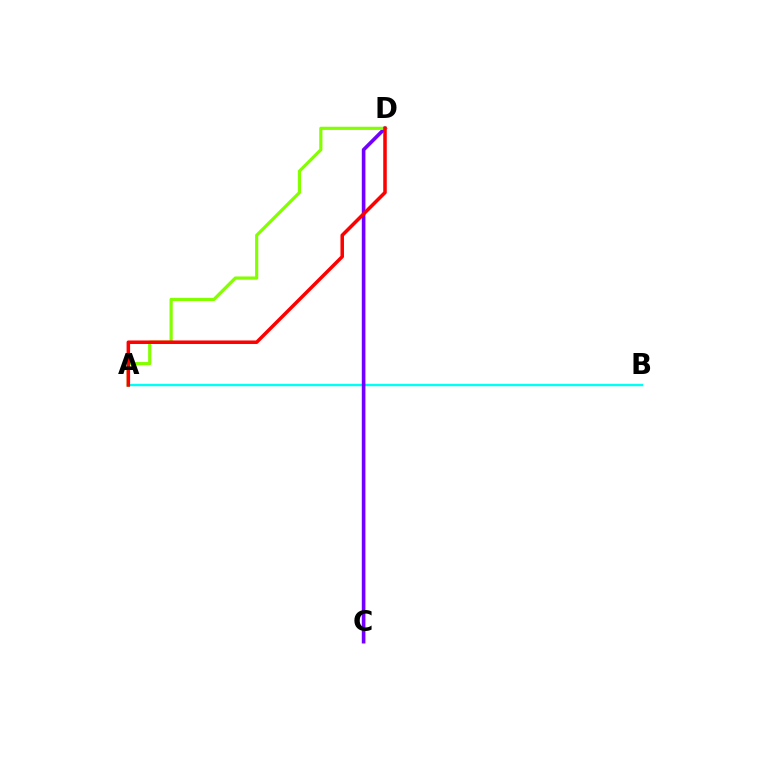{('A', 'B'): [{'color': '#00fff6', 'line_style': 'solid', 'thickness': 1.73}], ('C', 'D'): [{'color': '#7200ff', 'line_style': 'solid', 'thickness': 2.6}], ('A', 'D'): [{'color': '#84ff00', 'line_style': 'solid', 'thickness': 2.3}, {'color': '#ff0000', 'line_style': 'solid', 'thickness': 2.53}]}